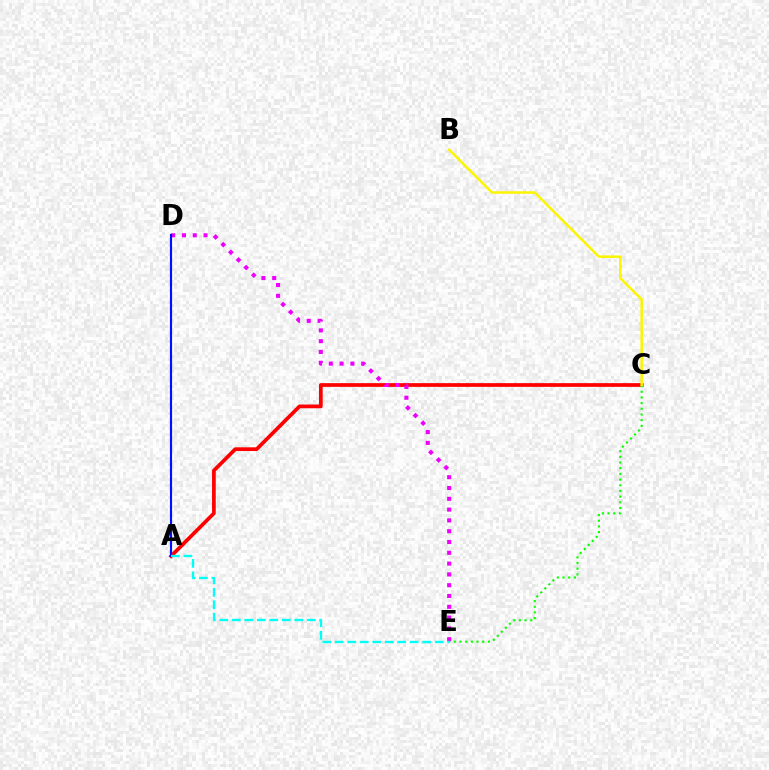{('A', 'C'): [{'color': '#ff0000', 'line_style': 'solid', 'thickness': 2.68}], ('D', 'E'): [{'color': '#ee00ff', 'line_style': 'dotted', 'thickness': 2.93}], ('A', 'D'): [{'color': '#0010ff', 'line_style': 'solid', 'thickness': 1.56}], ('C', 'E'): [{'color': '#08ff00', 'line_style': 'dotted', 'thickness': 1.54}], ('A', 'E'): [{'color': '#00fff6', 'line_style': 'dashed', 'thickness': 1.7}], ('B', 'C'): [{'color': '#fcf500', 'line_style': 'solid', 'thickness': 1.81}]}